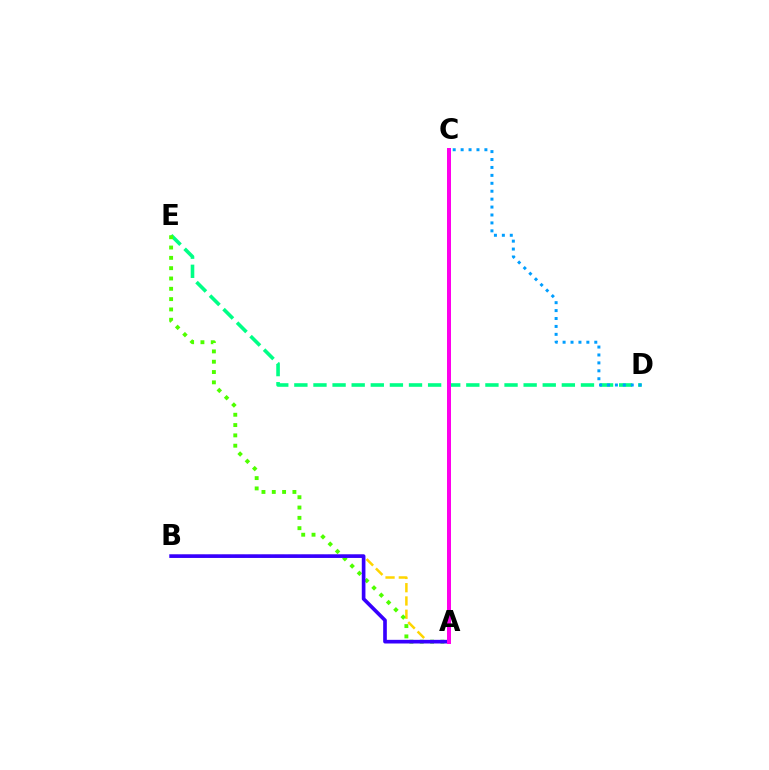{('A', 'B'): [{'color': '#ffd500', 'line_style': 'dashed', 'thickness': 1.8}, {'color': '#3700ff', 'line_style': 'solid', 'thickness': 2.63}], ('D', 'E'): [{'color': '#00ff86', 'line_style': 'dashed', 'thickness': 2.6}], ('A', 'E'): [{'color': '#4fff00', 'line_style': 'dotted', 'thickness': 2.8}], ('A', 'C'): [{'color': '#ff0000', 'line_style': 'dashed', 'thickness': 2.76}, {'color': '#ff00ed', 'line_style': 'solid', 'thickness': 2.87}], ('C', 'D'): [{'color': '#009eff', 'line_style': 'dotted', 'thickness': 2.15}]}